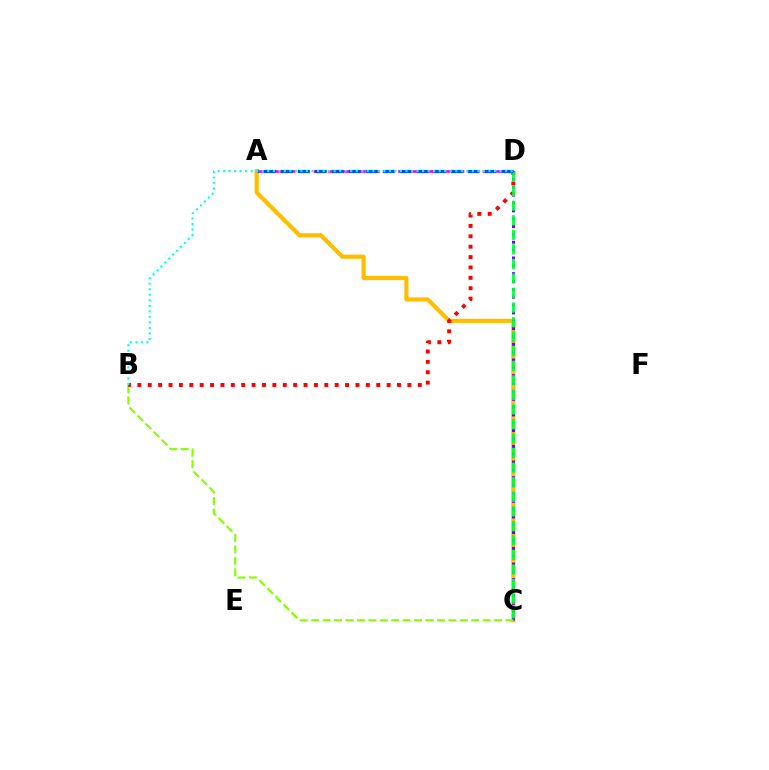{('A', 'D'): [{'color': '#ff00cf', 'line_style': 'dashed', 'thickness': 1.91}, {'color': '#004bff', 'line_style': 'dashed', 'thickness': 2.31}], ('A', 'C'): [{'color': '#ffbd00', 'line_style': 'solid', 'thickness': 2.99}], ('C', 'D'): [{'color': '#7200ff', 'line_style': 'dotted', 'thickness': 2.13}, {'color': '#00ff39', 'line_style': 'dashed', 'thickness': 1.98}], ('B', 'C'): [{'color': '#84ff00', 'line_style': 'dashed', 'thickness': 1.55}], ('B', 'D'): [{'color': '#ff0000', 'line_style': 'dotted', 'thickness': 2.82}, {'color': '#00fff6', 'line_style': 'dotted', 'thickness': 1.5}]}